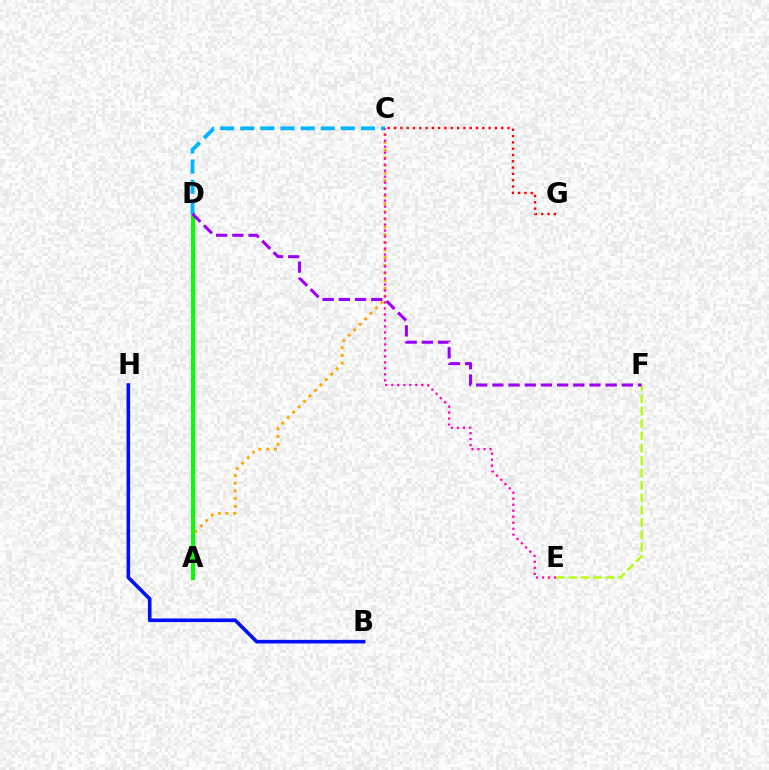{('A', 'C'): [{'color': '#ffa500', 'line_style': 'dotted', 'thickness': 2.09}], ('B', 'H'): [{'color': '#0010ff', 'line_style': 'solid', 'thickness': 2.6}], ('A', 'D'): [{'color': '#00ff9d', 'line_style': 'dotted', 'thickness': 1.58}, {'color': '#08ff00', 'line_style': 'solid', 'thickness': 2.9}], ('C', 'G'): [{'color': '#ff0000', 'line_style': 'dotted', 'thickness': 1.71}], ('C', 'D'): [{'color': '#00b5ff', 'line_style': 'dashed', 'thickness': 2.73}], ('E', 'F'): [{'color': '#b3ff00', 'line_style': 'dashed', 'thickness': 1.68}], ('C', 'E'): [{'color': '#ff00bd', 'line_style': 'dotted', 'thickness': 1.63}], ('D', 'F'): [{'color': '#9b00ff', 'line_style': 'dashed', 'thickness': 2.2}]}